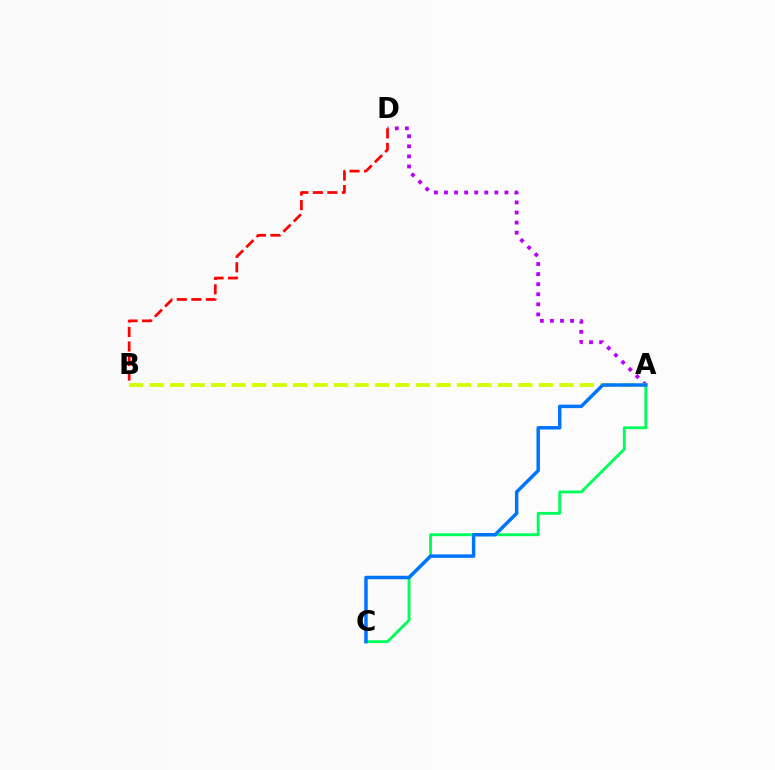{('A', 'D'): [{'color': '#b900ff', 'line_style': 'dotted', 'thickness': 2.74}], ('A', 'B'): [{'color': '#d1ff00', 'line_style': 'dashed', 'thickness': 2.78}], ('A', 'C'): [{'color': '#00ff5c', 'line_style': 'solid', 'thickness': 2.09}, {'color': '#0074ff', 'line_style': 'solid', 'thickness': 2.5}], ('B', 'D'): [{'color': '#ff0000', 'line_style': 'dashed', 'thickness': 1.97}]}